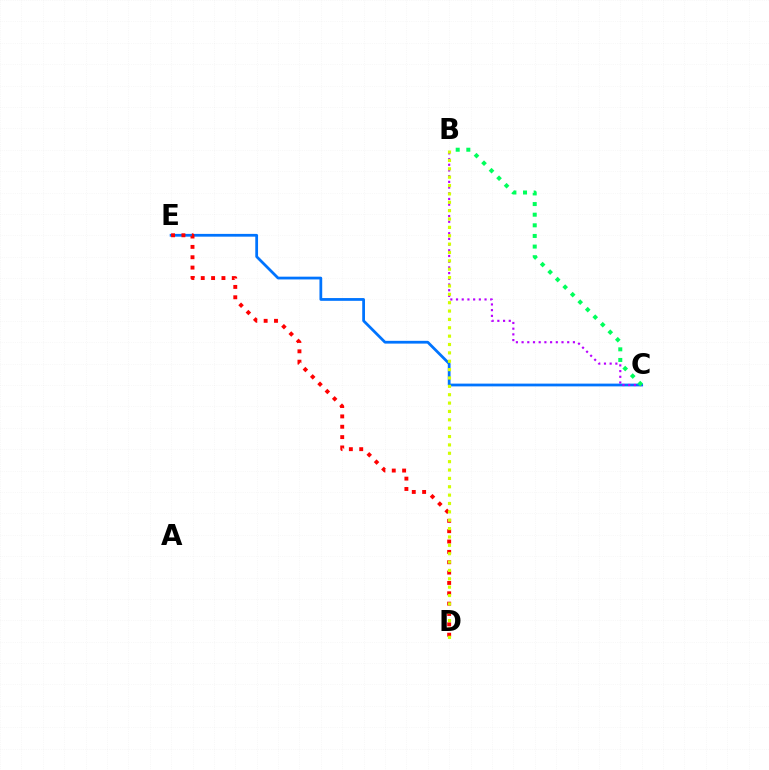{('C', 'E'): [{'color': '#0074ff', 'line_style': 'solid', 'thickness': 1.99}], ('D', 'E'): [{'color': '#ff0000', 'line_style': 'dotted', 'thickness': 2.81}], ('B', 'C'): [{'color': '#b900ff', 'line_style': 'dotted', 'thickness': 1.55}, {'color': '#00ff5c', 'line_style': 'dotted', 'thickness': 2.89}], ('B', 'D'): [{'color': '#d1ff00', 'line_style': 'dotted', 'thickness': 2.27}]}